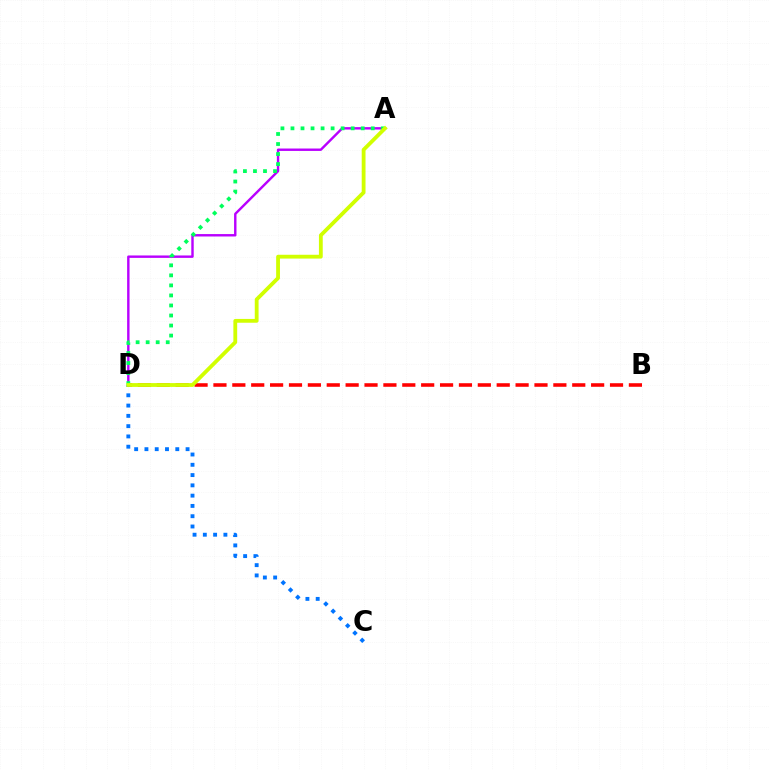{('A', 'D'): [{'color': '#b900ff', 'line_style': 'solid', 'thickness': 1.74}, {'color': '#00ff5c', 'line_style': 'dotted', 'thickness': 2.73}, {'color': '#d1ff00', 'line_style': 'solid', 'thickness': 2.75}], ('B', 'D'): [{'color': '#ff0000', 'line_style': 'dashed', 'thickness': 2.57}], ('C', 'D'): [{'color': '#0074ff', 'line_style': 'dotted', 'thickness': 2.79}]}